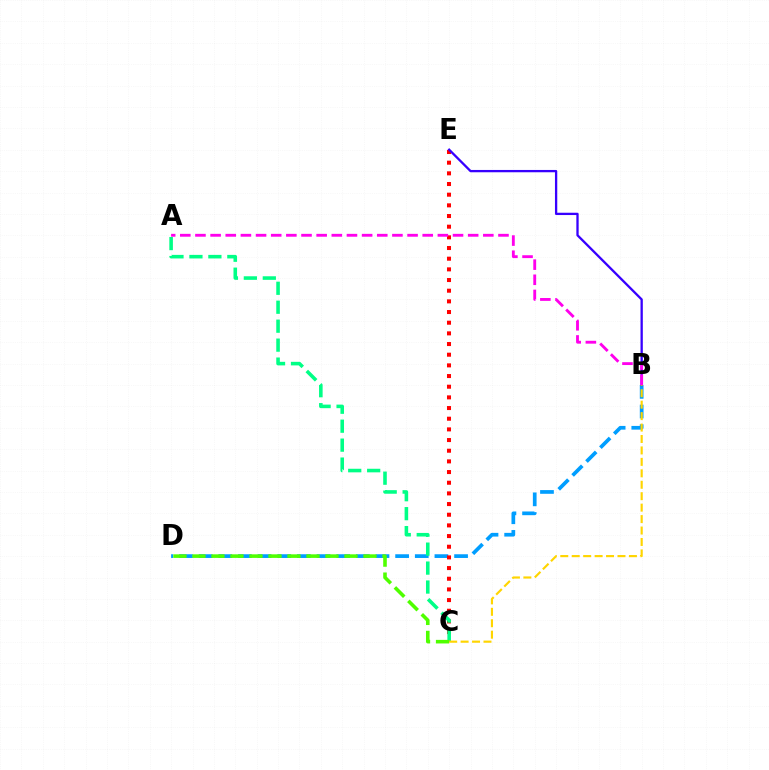{('B', 'D'): [{'color': '#009eff', 'line_style': 'dashed', 'thickness': 2.67}], ('C', 'E'): [{'color': '#ff0000', 'line_style': 'dotted', 'thickness': 2.9}], ('A', 'C'): [{'color': '#00ff86', 'line_style': 'dashed', 'thickness': 2.58}], ('C', 'D'): [{'color': '#4fff00', 'line_style': 'dashed', 'thickness': 2.58}], ('B', 'E'): [{'color': '#3700ff', 'line_style': 'solid', 'thickness': 1.66}], ('A', 'B'): [{'color': '#ff00ed', 'line_style': 'dashed', 'thickness': 2.06}], ('B', 'C'): [{'color': '#ffd500', 'line_style': 'dashed', 'thickness': 1.55}]}